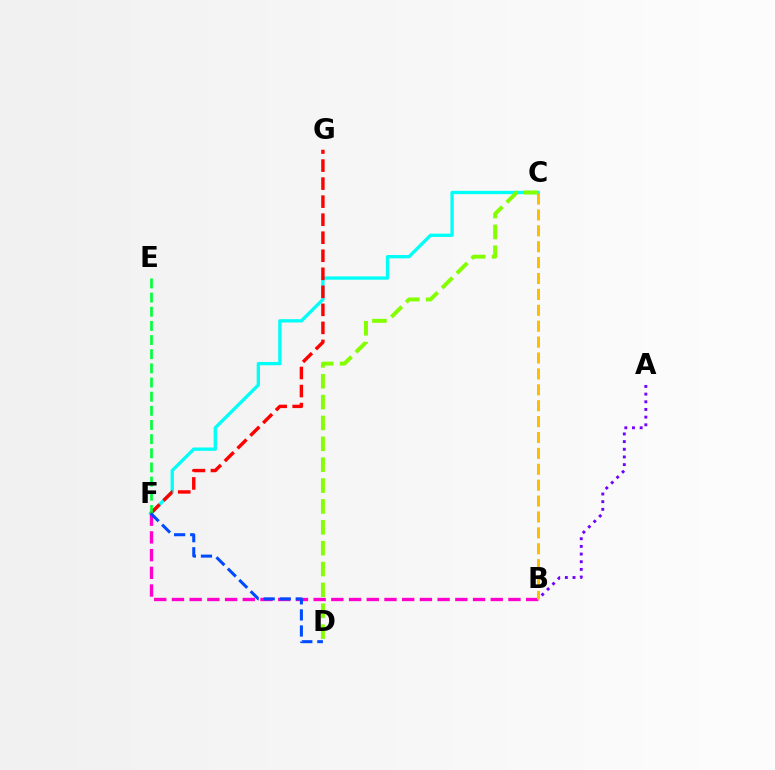{('C', 'F'): [{'color': '#00fff6', 'line_style': 'solid', 'thickness': 2.38}], ('F', 'G'): [{'color': '#ff0000', 'line_style': 'dashed', 'thickness': 2.45}], ('B', 'F'): [{'color': '#ff00cf', 'line_style': 'dashed', 'thickness': 2.41}], ('A', 'B'): [{'color': '#7200ff', 'line_style': 'dotted', 'thickness': 2.08}], ('B', 'C'): [{'color': '#ffbd00', 'line_style': 'dashed', 'thickness': 2.16}], ('C', 'D'): [{'color': '#84ff00', 'line_style': 'dashed', 'thickness': 2.83}], ('E', 'F'): [{'color': '#00ff39', 'line_style': 'dashed', 'thickness': 1.92}], ('D', 'F'): [{'color': '#004bff', 'line_style': 'dashed', 'thickness': 2.18}]}